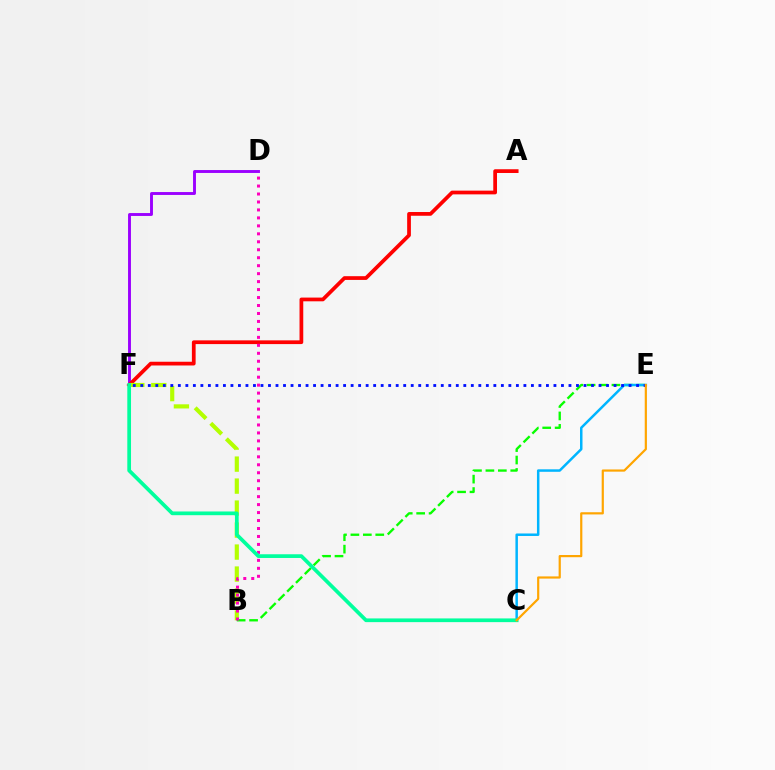{('D', 'F'): [{'color': '#9b00ff', 'line_style': 'solid', 'thickness': 2.09}], ('A', 'F'): [{'color': '#ff0000', 'line_style': 'solid', 'thickness': 2.69}], ('B', 'F'): [{'color': '#b3ff00', 'line_style': 'dashed', 'thickness': 2.99}], ('B', 'E'): [{'color': '#08ff00', 'line_style': 'dashed', 'thickness': 1.69}], ('B', 'D'): [{'color': '#ff00bd', 'line_style': 'dotted', 'thickness': 2.16}], ('C', 'E'): [{'color': '#00b5ff', 'line_style': 'solid', 'thickness': 1.79}, {'color': '#ffa500', 'line_style': 'solid', 'thickness': 1.58}], ('C', 'F'): [{'color': '#00ff9d', 'line_style': 'solid', 'thickness': 2.67}], ('E', 'F'): [{'color': '#0010ff', 'line_style': 'dotted', 'thickness': 2.04}]}